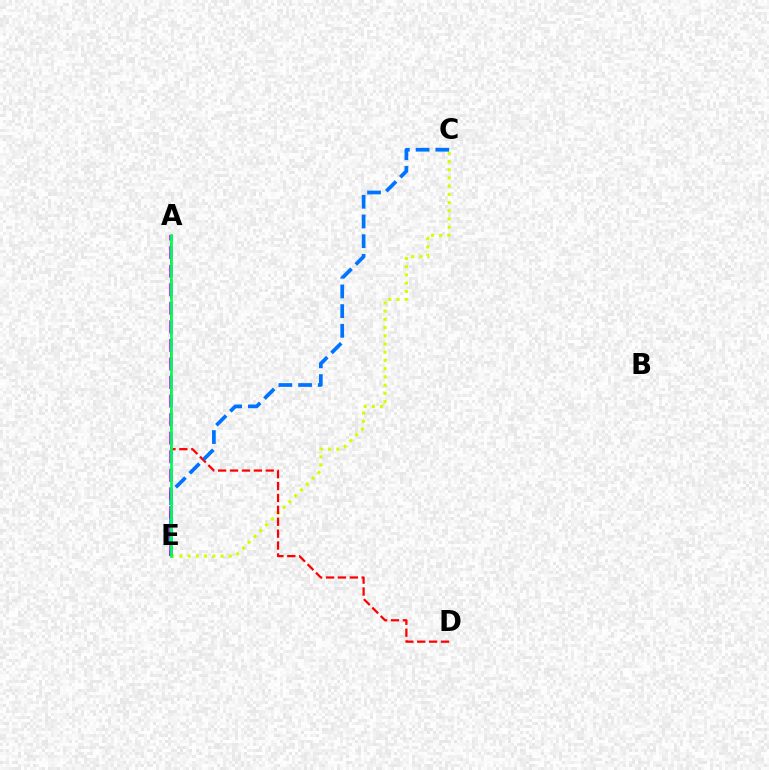{('C', 'E'): [{'color': '#d1ff00', 'line_style': 'dotted', 'thickness': 2.23}, {'color': '#0074ff', 'line_style': 'dashed', 'thickness': 2.68}], ('A', 'D'): [{'color': '#ff0000', 'line_style': 'dashed', 'thickness': 1.62}], ('A', 'E'): [{'color': '#b900ff', 'line_style': 'dashed', 'thickness': 2.52}, {'color': '#00ff5c', 'line_style': 'solid', 'thickness': 1.96}]}